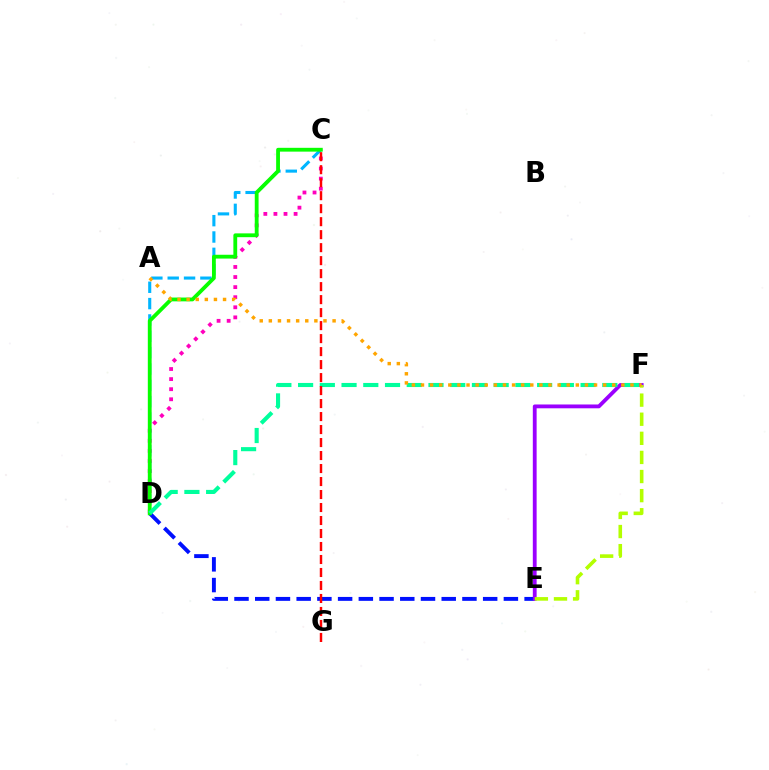{('C', 'D'): [{'color': '#ff00bd', 'line_style': 'dotted', 'thickness': 2.74}, {'color': '#00b5ff', 'line_style': 'dashed', 'thickness': 2.22}, {'color': '#08ff00', 'line_style': 'solid', 'thickness': 2.74}], ('D', 'E'): [{'color': '#0010ff', 'line_style': 'dashed', 'thickness': 2.82}], ('E', 'F'): [{'color': '#9b00ff', 'line_style': 'solid', 'thickness': 2.75}, {'color': '#b3ff00', 'line_style': 'dashed', 'thickness': 2.59}], ('D', 'F'): [{'color': '#00ff9d', 'line_style': 'dashed', 'thickness': 2.95}], ('A', 'F'): [{'color': '#ffa500', 'line_style': 'dotted', 'thickness': 2.47}], ('C', 'G'): [{'color': '#ff0000', 'line_style': 'dashed', 'thickness': 1.77}]}